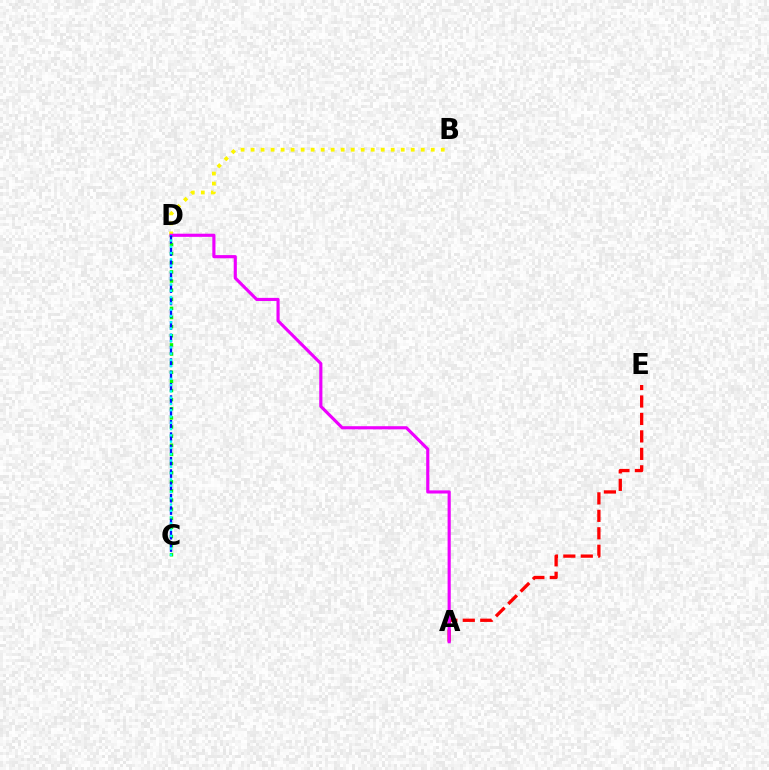{('C', 'D'): [{'color': '#08ff00', 'line_style': 'dotted', 'thickness': 2.48}, {'color': '#0010ff', 'line_style': 'dashed', 'thickness': 1.68}, {'color': '#00fff6', 'line_style': 'dotted', 'thickness': 1.71}], ('A', 'E'): [{'color': '#ff0000', 'line_style': 'dashed', 'thickness': 2.37}], ('B', 'D'): [{'color': '#fcf500', 'line_style': 'dotted', 'thickness': 2.72}], ('A', 'D'): [{'color': '#ee00ff', 'line_style': 'solid', 'thickness': 2.26}]}